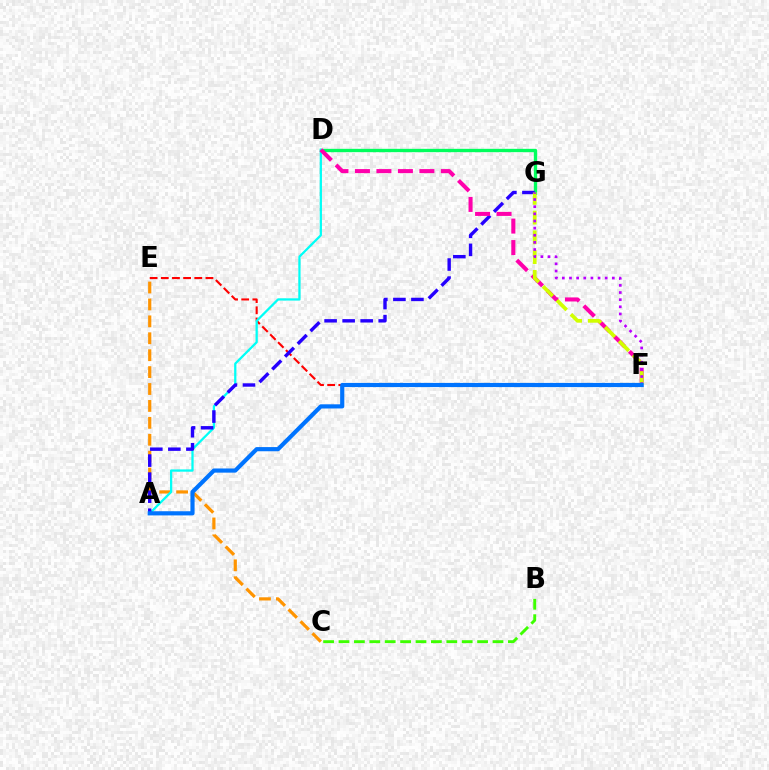{('B', 'C'): [{'color': '#3dff00', 'line_style': 'dashed', 'thickness': 2.09}], ('C', 'E'): [{'color': '#ff9400', 'line_style': 'dashed', 'thickness': 2.3}], ('E', 'F'): [{'color': '#ff0000', 'line_style': 'dashed', 'thickness': 1.52}], ('D', 'G'): [{'color': '#00ff5c', 'line_style': 'solid', 'thickness': 2.41}], ('A', 'D'): [{'color': '#00fff6', 'line_style': 'solid', 'thickness': 1.63}], ('A', 'G'): [{'color': '#2500ff', 'line_style': 'dashed', 'thickness': 2.45}], ('D', 'F'): [{'color': '#ff00ac', 'line_style': 'dashed', 'thickness': 2.92}], ('F', 'G'): [{'color': '#d1ff00', 'line_style': 'dashed', 'thickness': 2.68}, {'color': '#b900ff', 'line_style': 'dotted', 'thickness': 1.94}], ('A', 'F'): [{'color': '#0074ff', 'line_style': 'solid', 'thickness': 3.0}]}